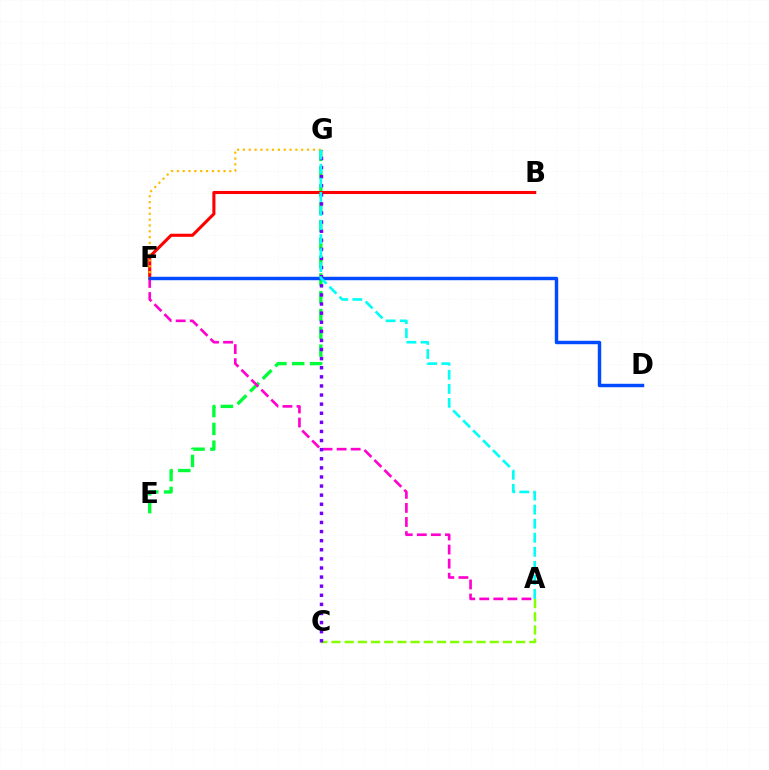{('E', 'G'): [{'color': '#00ff39', 'line_style': 'dashed', 'thickness': 2.42}], ('A', 'F'): [{'color': '#ff00cf', 'line_style': 'dashed', 'thickness': 1.91}], ('B', 'F'): [{'color': '#ff0000', 'line_style': 'solid', 'thickness': 2.22}], ('A', 'C'): [{'color': '#84ff00', 'line_style': 'dashed', 'thickness': 1.79}], ('F', 'G'): [{'color': '#ffbd00', 'line_style': 'dotted', 'thickness': 1.58}], ('D', 'F'): [{'color': '#004bff', 'line_style': 'solid', 'thickness': 2.47}], ('C', 'G'): [{'color': '#7200ff', 'line_style': 'dotted', 'thickness': 2.47}], ('A', 'G'): [{'color': '#00fff6', 'line_style': 'dashed', 'thickness': 1.91}]}